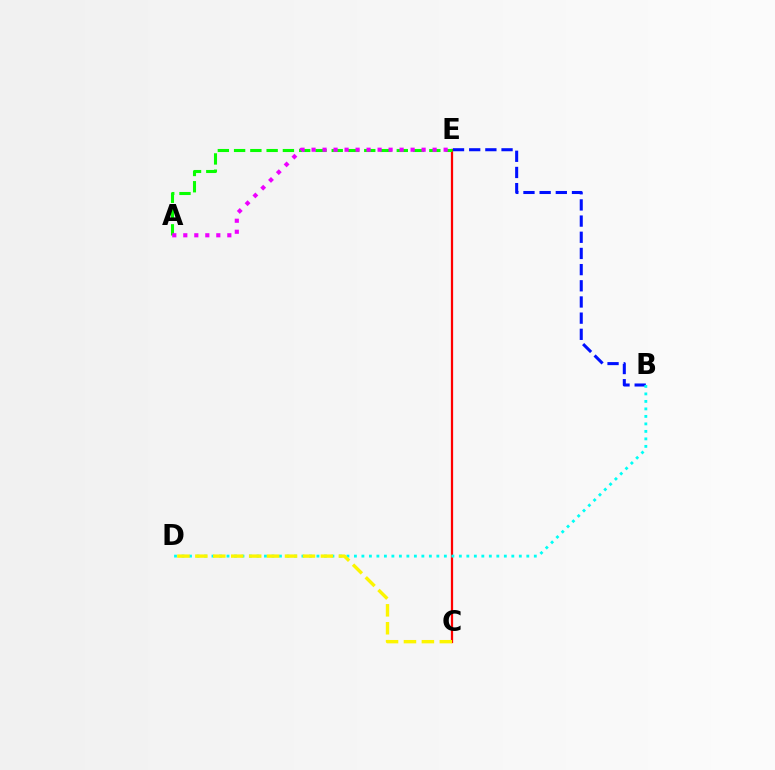{('C', 'E'): [{'color': '#ff0000', 'line_style': 'solid', 'thickness': 1.61}], ('B', 'E'): [{'color': '#0010ff', 'line_style': 'dashed', 'thickness': 2.2}], ('B', 'D'): [{'color': '#00fff6', 'line_style': 'dotted', 'thickness': 2.04}], ('A', 'E'): [{'color': '#08ff00', 'line_style': 'dashed', 'thickness': 2.21}, {'color': '#ee00ff', 'line_style': 'dotted', 'thickness': 2.99}], ('C', 'D'): [{'color': '#fcf500', 'line_style': 'dashed', 'thickness': 2.44}]}